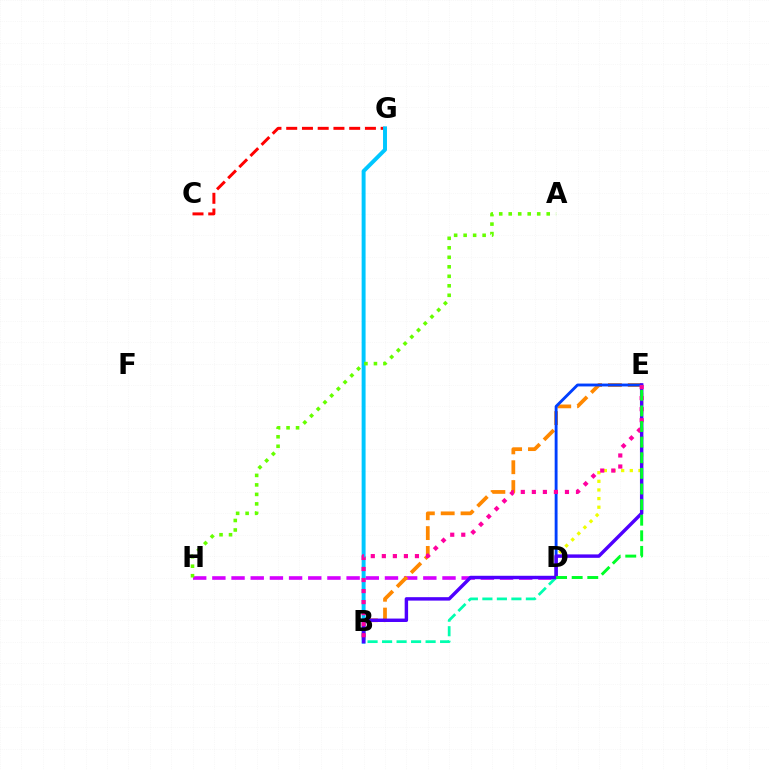{('B', 'D'): [{'color': '#00ffaf', 'line_style': 'dashed', 'thickness': 1.97}], ('D', 'H'): [{'color': '#d600ff', 'line_style': 'dashed', 'thickness': 2.61}], ('D', 'E'): [{'color': '#eeff00', 'line_style': 'dotted', 'thickness': 2.35}, {'color': '#003fff', 'line_style': 'solid', 'thickness': 2.06}, {'color': '#00ff27', 'line_style': 'dashed', 'thickness': 2.12}], ('B', 'E'): [{'color': '#ff8800', 'line_style': 'dashed', 'thickness': 2.7}, {'color': '#4f00ff', 'line_style': 'solid', 'thickness': 2.47}, {'color': '#ff00a0', 'line_style': 'dotted', 'thickness': 3.0}], ('C', 'G'): [{'color': '#ff0000', 'line_style': 'dashed', 'thickness': 2.14}], ('B', 'G'): [{'color': '#00c7ff', 'line_style': 'solid', 'thickness': 2.84}], ('A', 'H'): [{'color': '#66ff00', 'line_style': 'dotted', 'thickness': 2.58}]}